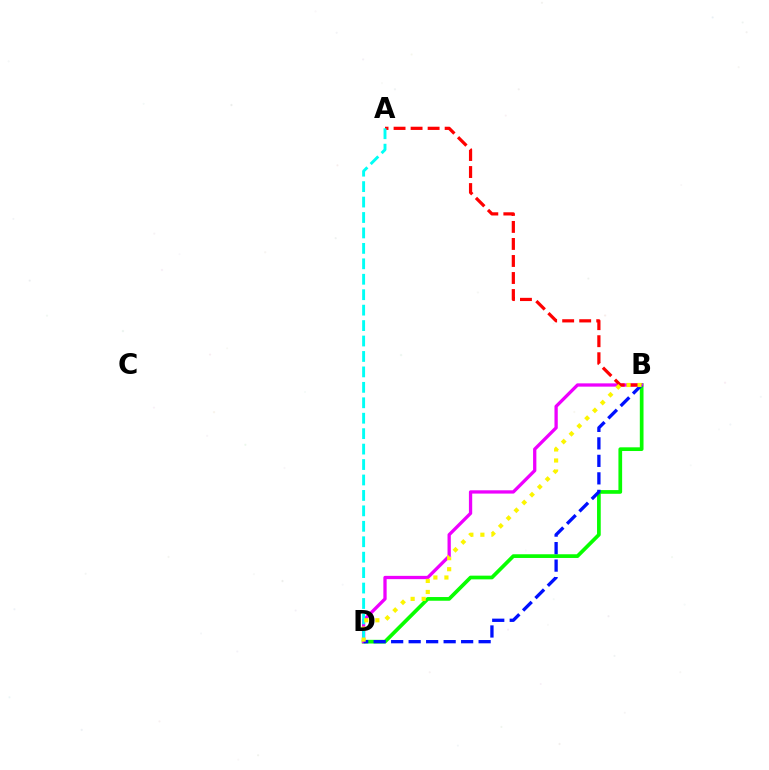{('B', 'D'): [{'color': '#08ff00', 'line_style': 'solid', 'thickness': 2.67}, {'color': '#ee00ff', 'line_style': 'solid', 'thickness': 2.37}, {'color': '#0010ff', 'line_style': 'dashed', 'thickness': 2.38}, {'color': '#fcf500', 'line_style': 'dotted', 'thickness': 3.0}], ('A', 'B'): [{'color': '#ff0000', 'line_style': 'dashed', 'thickness': 2.31}], ('A', 'D'): [{'color': '#00fff6', 'line_style': 'dashed', 'thickness': 2.1}]}